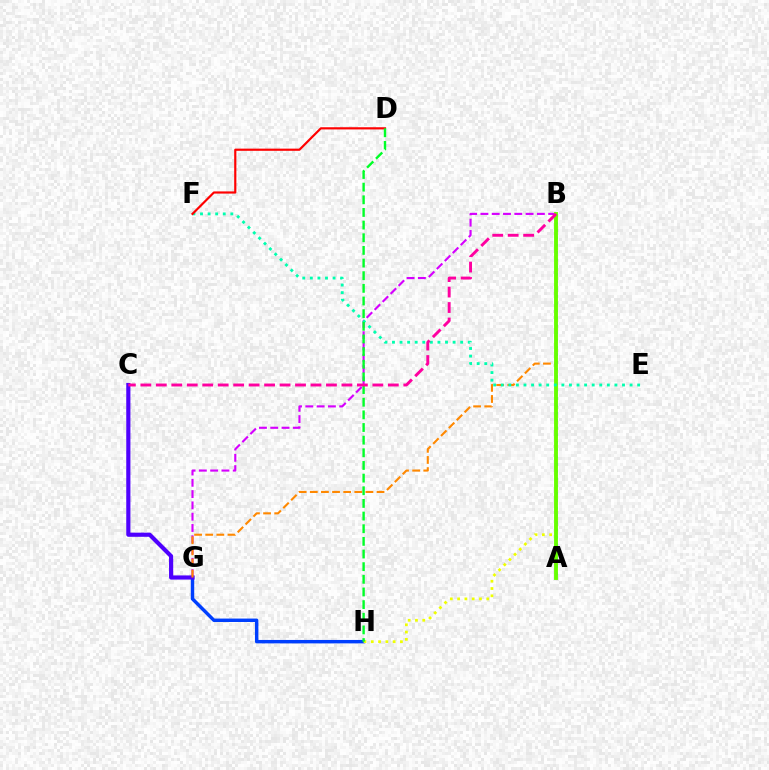{('G', 'H'): [{'color': '#003fff', 'line_style': 'solid', 'thickness': 2.47}], ('B', 'G'): [{'color': '#d600ff', 'line_style': 'dashed', 'thickness': 1.53}, {'color': '#ff8800', 'line_style': 'dashed', 'thickness': 1.51}], ('A', 'B'): [{'color': '#00c7ff', 'line_style': 'dotted', 'thickness': 1.98}, {'color': '#66ff00', 'line_style': 'solid', 'thickness': 2.77}], ('C', 'G'): [{'color': '#4f00ff', 'line_style': 'solid', 'thickness': 2.99}], ('B', 'H'): [{'color': '#eeff00', 'line_style': 'dotted', 'thickness': 1.98}], ('E', 'F'): [{'color': '#00ffaf', 'line_style': 'dotted', 'thickness': 2.06}], ('D', 'F'): [{'color': '#ff0000', 'line_style': 'solid', 'thickness': 1.57}], ('D', 'H'): [{'color': '#00ff27', 'line_style': 'dashed', 'thickness': 1.72}], ('B', 'C'): [{'color': '#ff00a0', 'line_style': 'dashed', 'thickness': 2.1}]}